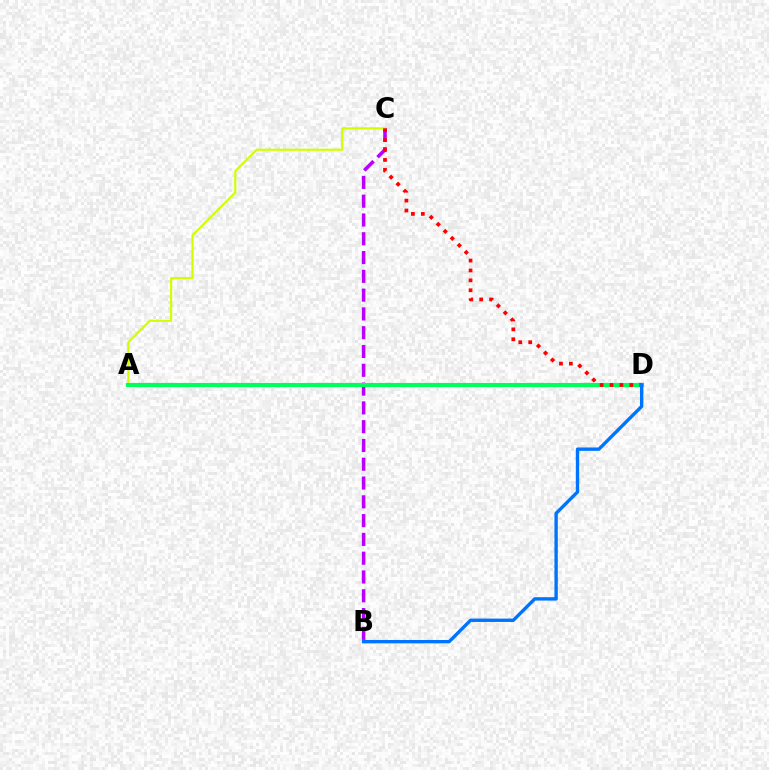{('B', 'C'): [{'color': '#b900ff', 'line_style': 'dashed', 'thickness': 2.55}], ('A', 'C'): [{'color': '#d1ff00', 'line_style': 'solid', 'thickness': 1.56}], ('A', 'D'): [{'color': '#00ff5c', 'line_style': 'solid', 'thickness': 2.97}], ('C', 'D'): [{'color': '#ff0000', 'line_style': 'dotted', 'thickness': 2.69}], ('B', 'D'): [{'color': '#0074ff', 'line_style': 'solid', 'thickness': 2.43}]}